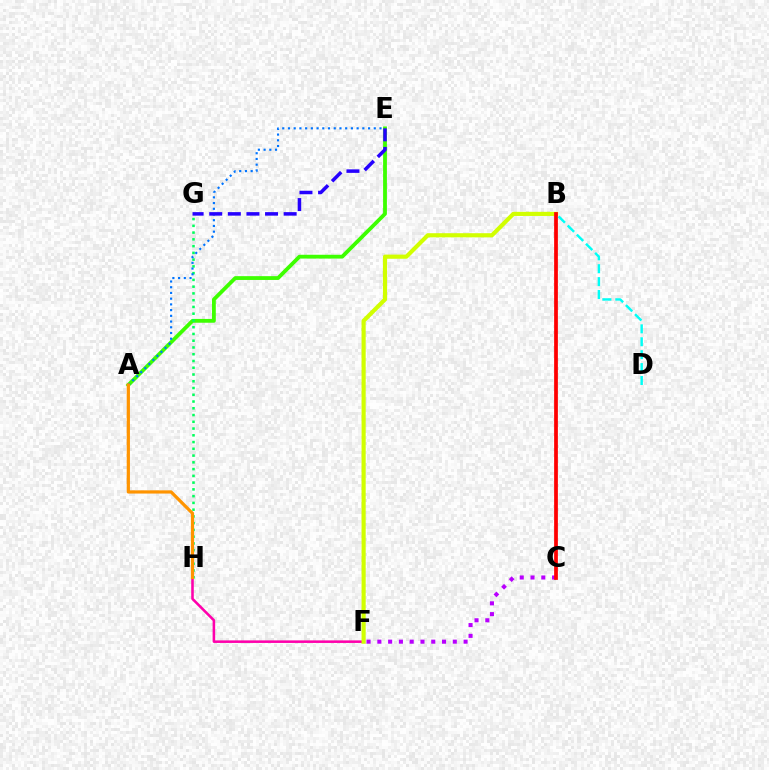{('A', 'E'): [{'color': '#3dff00', 'line_style': 'solid', 'thickness': 2.74}, {'color': '#0074ff', 'line_style': 'dotted', 'thickness': 1.55}], ('F', 'H'): [{'color': '#ff00ac', 'line_style': 'solid', 'thickness': 1.84}], ('C', 'F'): [{'color': '#b900ff', 'line_style': 'dotted', 'thickness': 2.93}], ('G', 'H'): [{'color': '#00ff5c', 'line_style': 'dotted', 'thickness': 1.84}], ('E', 'G'): [{'color': '#2500ff', 'line_style': 'dashed', 'thickness': 2.53}], ('B', 'F'): [{'color': '#d1ff00', 'line_style': 'solid', 'thickness': 2.98}], ('B', 'D'): [{'color': '#00fff6', 'line_style': 'dashed', 'thickness': 1.75}], ('A', 'H'): [{'color': '#ff9400', 'line_style': 'solid', 'thickness': 2.32}], ('B', 'C'): [{'color': '#ff0000', 'line_style': 'solid', 'thickness': 2.7}]}